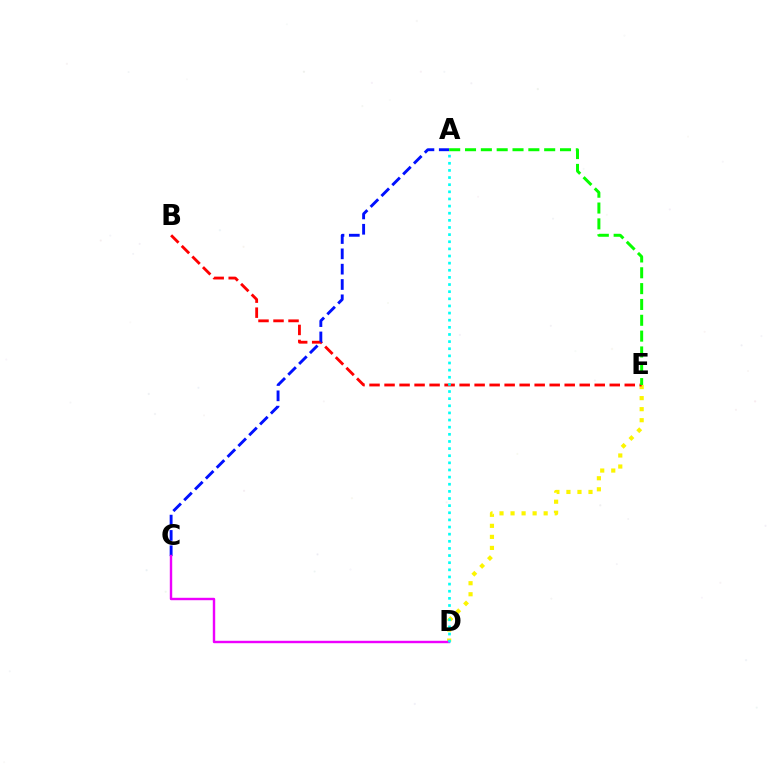{('D', 'E'): [{'color': '#fcf500', 'line_style': 'dotted', 'thickness': 3.0}], ('B', 'E'): [{'color': '#ff0000', 'line_style': 'dashed', 'thickness': 2.04}], ('A', 'C'): [{'color': '#0010ff', 'line_style': 'dashed', 'thickness': 2.08}], ('C', 'D'): [{'color': '#ee00ff', 'line_style': 'solid', 'thickness': 1.74}], ('A', 'D'): [{'color': '#00fff6', 'line_style': 'dotted', 'thickness': 1.94}], ('A', 'E'): [{'color': '#08ff00', 'line_style': 'dashed', 'thickness': 2.15}]}